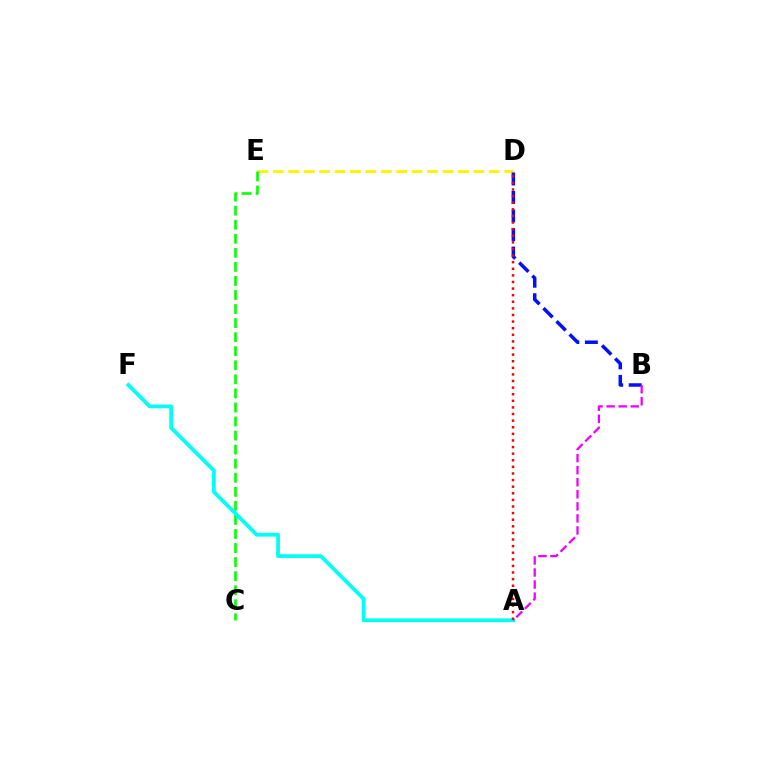{('D', 'E'): [{'color': '#fcf500', 'line_style': 'dashed', 'thickness': 2.1}], ('C', 'E'): [{'color': '#08ff00', 'line_style': 'dashed', 'thickness': 1.91}], ('B', 'D'): [{'color': '#0010ff', 'line_style': 'dashed', 'thickness': 2.52}], ('A', 'F'): [{'color': '#00fff6', 'line_style': 'solid', 'thickness': 2.72}], ('A', 'B'): [{'color': '#ee00ff', 'line_style': 'dashed', 'thickness': 1.64}], ('A', 'D'): [{'color': '#ff0000', 'line_style': 'dotted', 'thickness': 1.79}]}